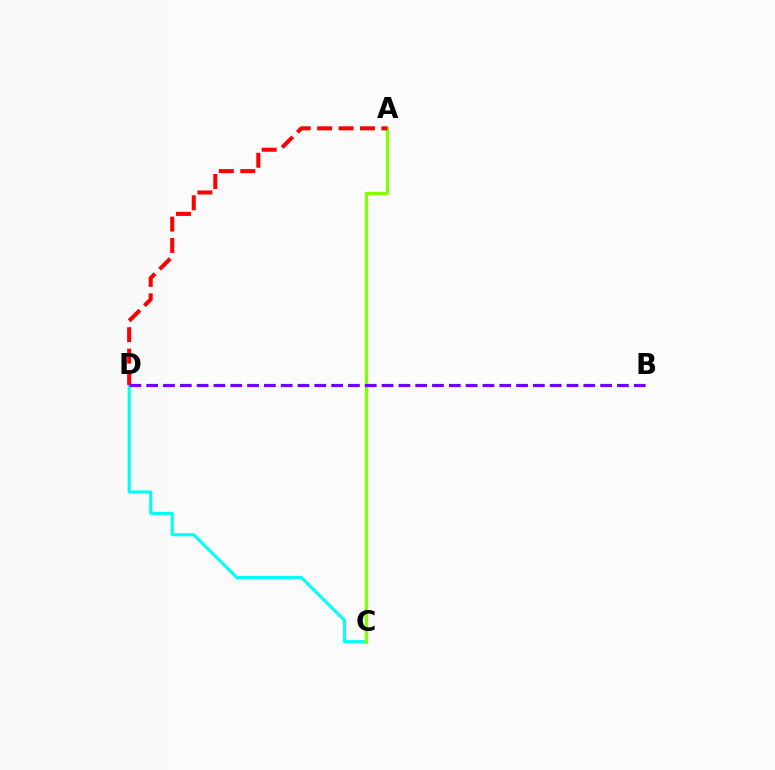{('C', 'D'): [{'color': '#00fff6', 'line_style': 'solid', 'thickness': 2.24}], ('A', 'C'): [{'color': '#84ff00', 'line_style': 'solid', 'thickness': 2.33}], ('A', 'D'): [{'color': '#ff0000', 'line_style': 'dashed', 'thickness': 2.91}], ('B', 'D'): [{'color': '#7200ff', 'line_style': 'dashed', 'thickness': 2.28}]}